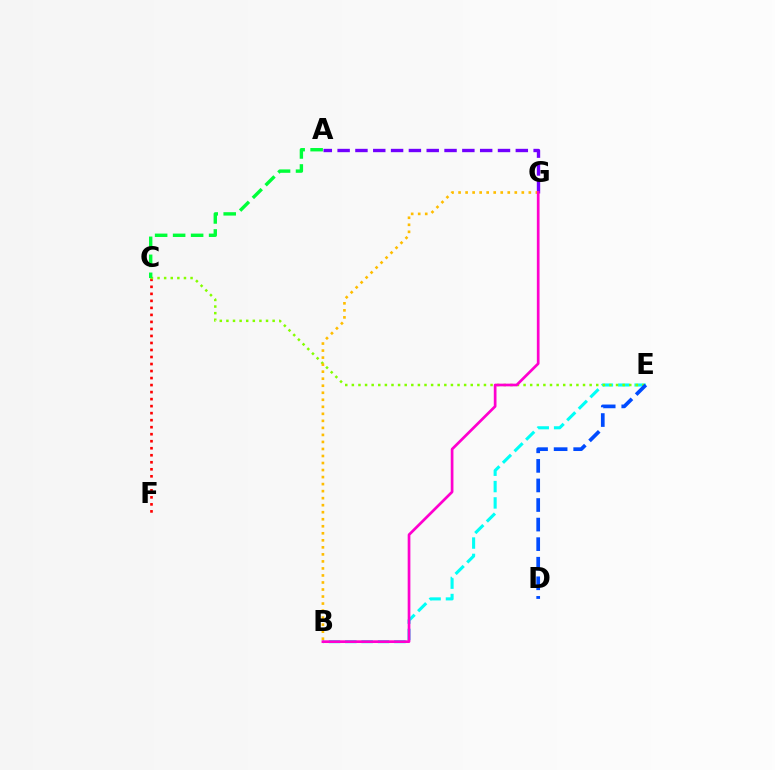{('A', 'G'): [{'color': '#7200ff', 'line_style': 'dashed', 'thickness': 2.42}], ('B', 'E'): [{'color': '#00fff6', 'line_style': 'dashed', 'thickness': 2.22}], ('C', 'F'): [{'color': '#ff0000', 'line_style': 'dotted', 'thickness': 1.91}], ('C', 'E'): [{'color': '#84ff00', 'line_style': 'dotted', 'thickness': 1.79}], ('B', 'G'): [{'color': '#ffbd00', 'line_style': 'dotted', 'thickness': 1.91}, {'color': '#ff00cf', 'line_style': 'solid', 'thickness': 1.95}], ('D', 'E'): [{'color': '#004bff', 'line_style': 'dashed', 'thickness': 2.66}], ('A', 'C'): [{'color': '#00ff39', 'line_style': 'dashed', 'thickness': 2.44}]}